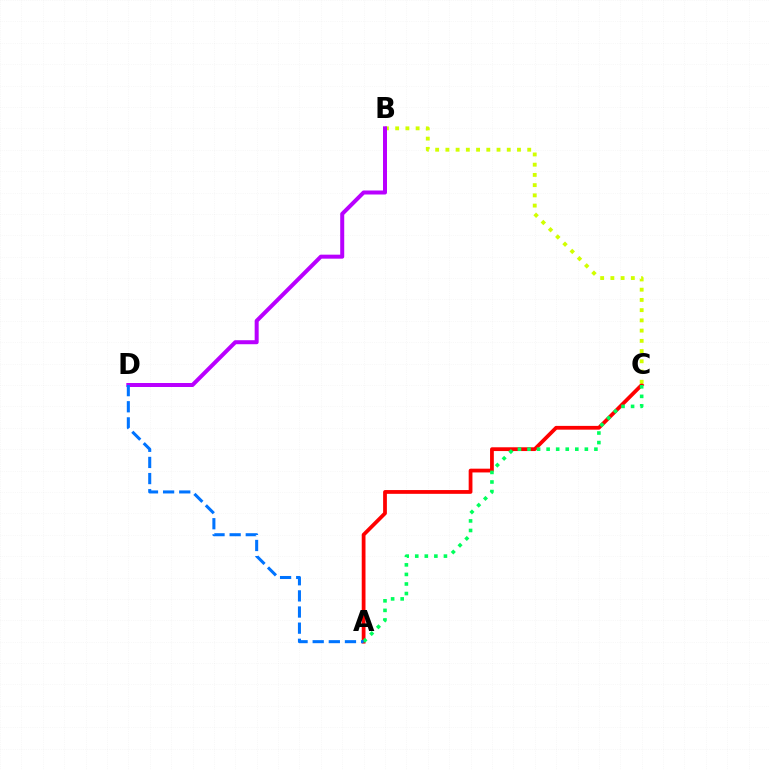{('A', 'C'): [{'color': '#ff0000', 'line_style': 'solid', 'thickness': 2.71}, {'color': '#00ff5c', 'line_style': 'dotted', 'thickness': 2.6}], ('B', 'C'): [{'color': '#d1ff00', 'line_style': 'dotted', 'thickness': 2.78}], ('B', 'D'): [{'color': '#b900ff', 'line_style': 'solid', 'thickness': 2.88}], ('A', 'D'): [{'color': '#0074ff', 'line_style': 'dashed', 'thickness': 2.19}]}